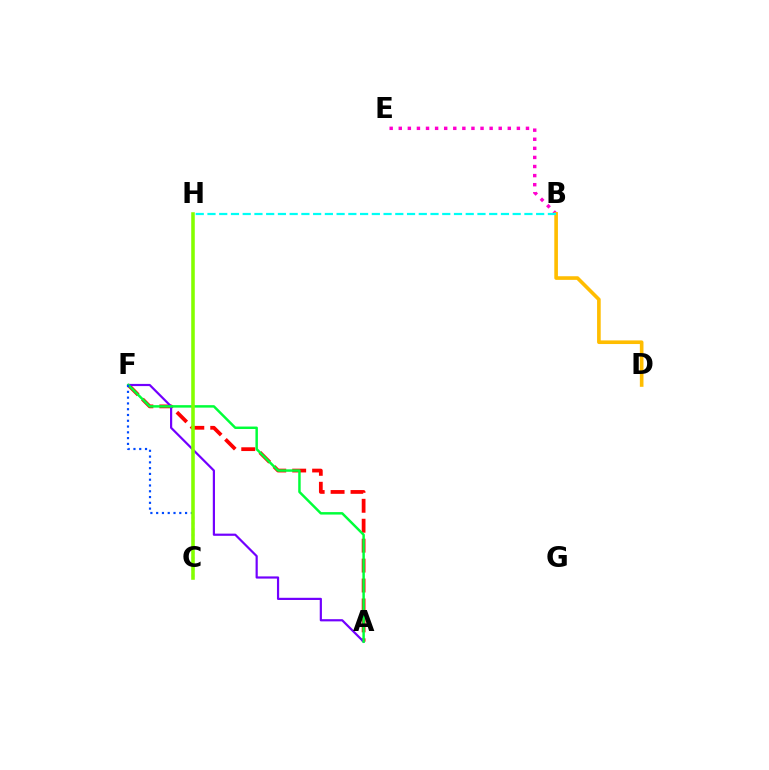{('A', 'F'): [{'color': '#ff0000', 'line_style': 'dashed', 'thickness': 2.71}, {'color': '#7200ff', 'line_style': 'solid', 'thickness': 1.58}, {'color': '#00ff39', 'line_style': 'solid', 'thickness': 1.77}], ('B', 'E'): [{'color': '#ff00cf', 'line_style': 'dotted', 'thickness': 2.47}], ('B', 'D'): [{'color': '#ffbd00', 'line_style': 'solid', 'thickness': 2.61}], ('C', 'F'): [{'color': '#004bff', 'line_style': 'dotted', 'thickness': 1.57}], ('B', 'H'): [{'color': '#00fff6', 'line_style': 'dashed', 'thickness': 1.59}], ('C', 'H'): [{'color': '#84ff00', 'line_style': 'solid', 'thickness': 2.56}]}